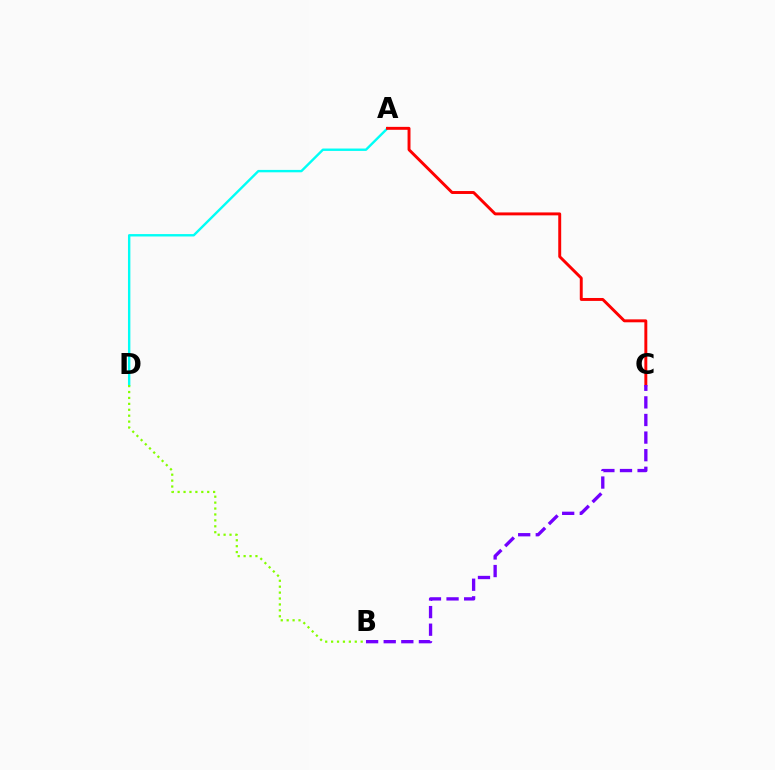{('A', 'D'): [{'color': '#00fff6', 'line_style': 'solid', 'thickness': 1.72}], ('B', 'D'): [{'color': '#84ff00', 'line_style': 'dotted', 'thickness': 1.61}], ('A', 'C'): [{'color': '#ff0000', 'line_style': 'solid', 'thickness': 2.11}], ('B', 'C'): [{'color': '#7200ff', 'line_style': 'dashed', 'thickness': 2.39}]}